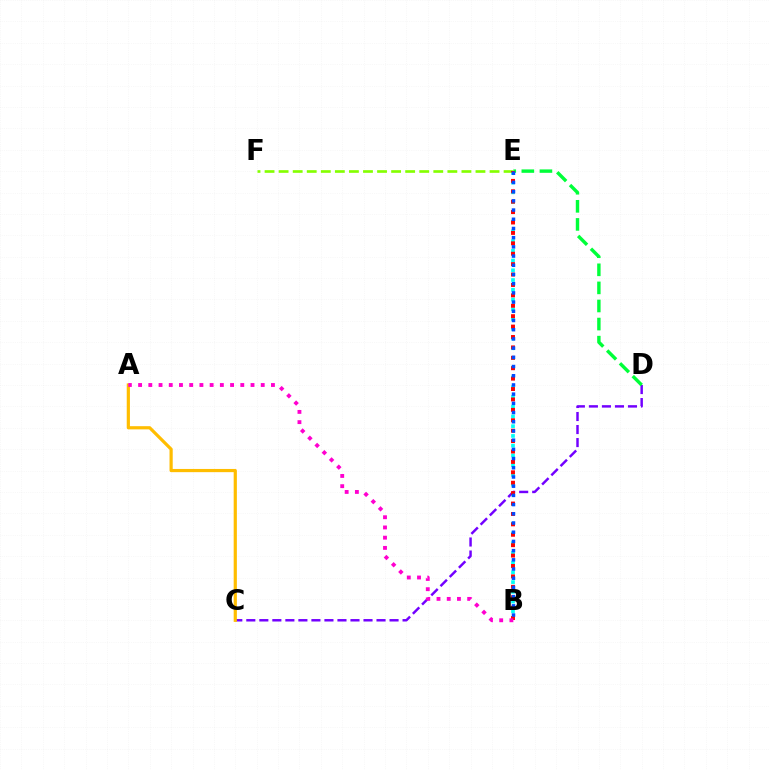{('C', 'D'): [{'color': '#7200ff', 'line_style': 'dashed', 'thickness': 1.77}], ('D', 'E'): [{'color': '#00ff39', 'line_style': 'dashed', 'thickness': 2.46}], ('B', 'E'): [{'color': '#00fff6', 'line_style': 'dotted', 'thickness': 2.65}, {'color': '#ff0000', 'line_style': 'dotted', 'thickness': 2.83}, {'color': '#004bff', 'line_style': 'dotted', 'thickness': 2.5}], ('E', 'F'): [{'color': '#84ff00', 'line_style': 'dashed', 'thickness': 1.91}], ('A', 'C'): [{'color': '#ffbd00', 'line_style': 'solid', 'thickness': 2.3}], ('A', 'B'): [{'color': '#ff00cf', 'line_style': 'dotted', 'thickness': 2.78}]}